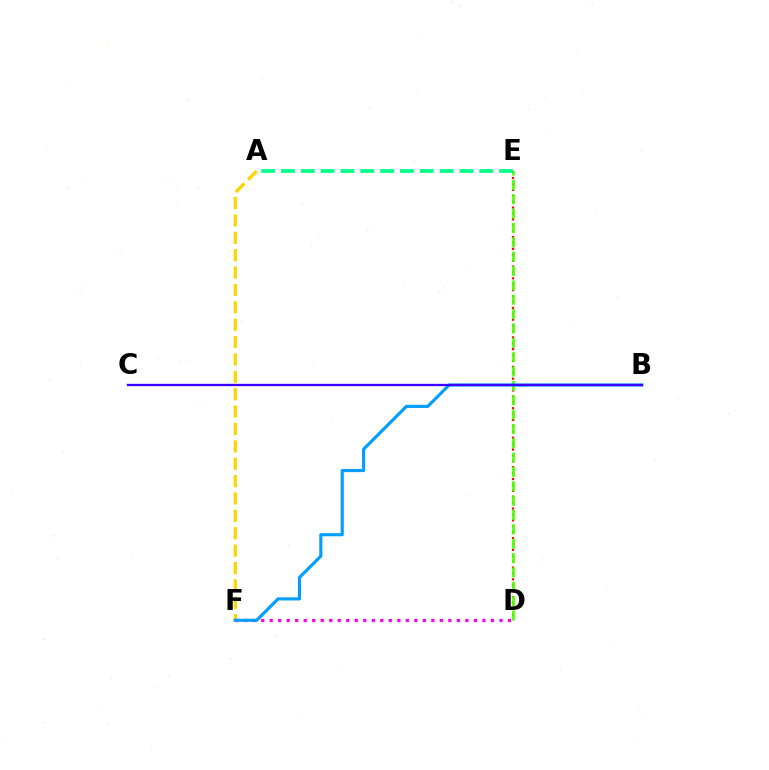{('A', 'F'): [{'color': '#ffd500', 'line_style': 'dashed', 'thickness': 2.36}], ('D', 'E'): [{'color': '#ff0000', 'line_style': 'dotted', 'thickness': 1.6}, {'color': '#4fff00', 'line_style': 'dashed', 'thickness': 1.95}], ('D', 'F'): [{'color': '#ff00ed', 'line_style': 'dotted', 'thickness': 2.31}], ('A', 'E'): [{'color': '#00ff86', 'line_style': 'dashed', 'thickness': 2.69}], ('B', 'F'): [{'color': '#009eff', 'line_style': 'solid', 'thickness': 2.24}], ('B', 'C'): [{'color': '#3700ff', 'line_style': 'solid', 'thickness': 1.67}]}